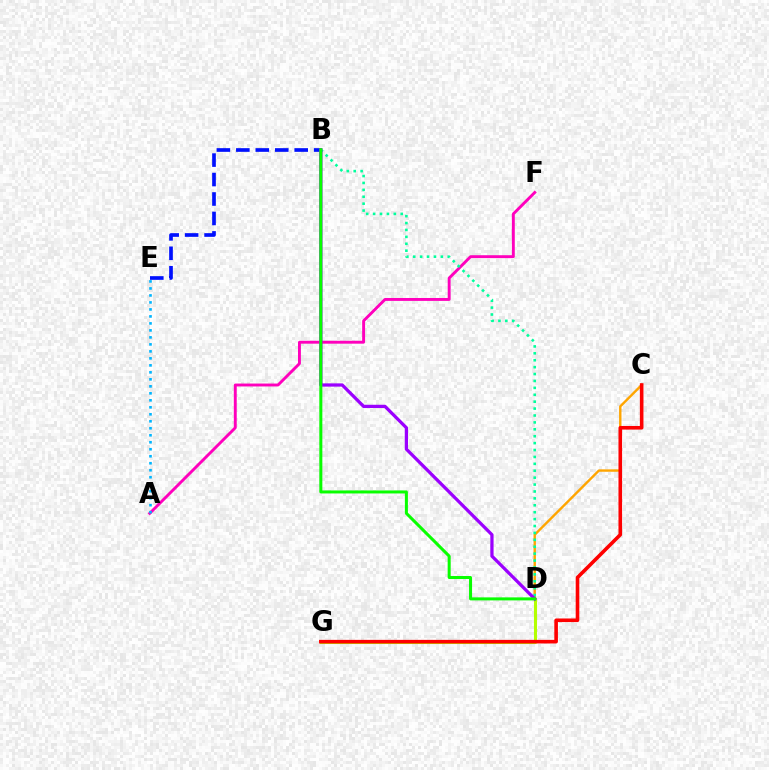{('A', 'F'): [{'color': '#ff00bd', 'line_style': 'solid', 'thickness': 2.09}], ('C', 'D'): [{'color': '#ffa500', 'line_style': 'solid', 'thickness': 1.73}], ('D', 'G'): [{'color': '#b3ff00', 'line_style': 'solid', 'thickness': 2.21}], ('B', 'E'): [{'color': '#0010ff', 'line_style': 'dashed', 'thickness': 2.64}], ('B', 'D'): [{'color': '#00ff9d', 'line_style': 'dotted', 'thickness': 1.88}, {'color': '#9b00ff', 'line_style': 'solid', 'thickness': 2.34}, {'color': '#08ff00', 'line_style': 'solid', 'thickness': 2.17}], ('A', 'E'): [{'color': '#00b5ff', 'line_style': 'dotted', 'thickness': 1.9}], ('C', 'G'): [{'color': '#ff0000', 'line_style': 'solid', 'thickness': 2.59}]}